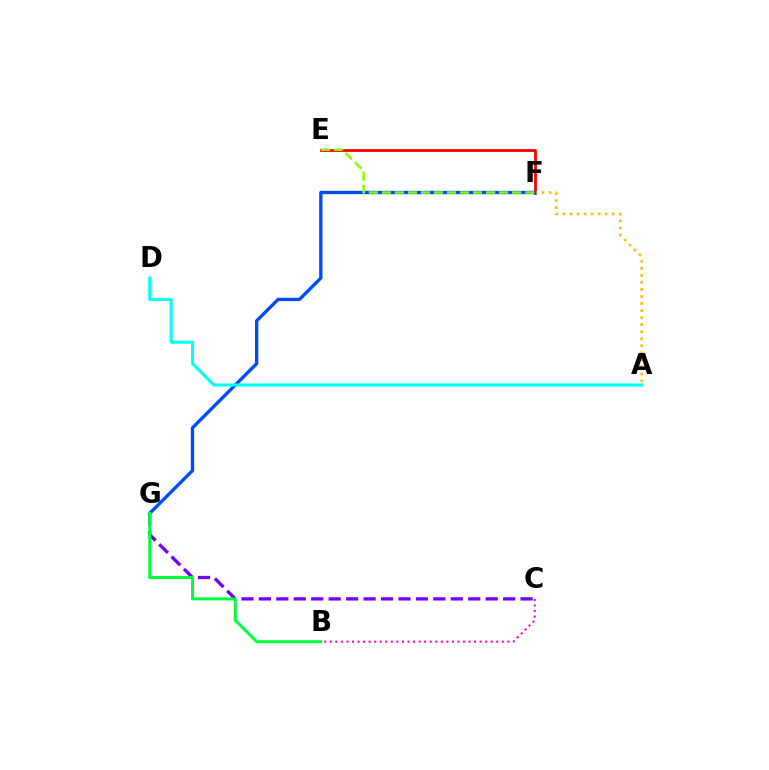{('E', 'F'): [{'color': '#ff0000', 'line_style': 'solid', 'thickness': 2.0}, {'color': '#84ff00', 'line_style': 'dashed', 'thickness': 1.77}], ('C', 'G'): [{'color': '#7200ff', 'line_style': 'dashed', 'thickness': 2.37}], ('A', 'F'): [{'color': '#ffbd00', 'line_style': 'dotted', 'thickness': 1.91}], ('B', 'C'): [{'color': '#ff00cf', 'line_style': 'dotted', 'thickness': 1.51}], ('F', 'G'): [{'color': '#004bff', 'line_style': 'solid', 'thickness': 2.4}], ('A', 'D'): [{'color': '#00fff6', 'line_style': 'solid', 'thickness': 2.2}], ('B', 'G'): [{'color': '#00ff39', 'line_style': 'solid', 'thickness': 2.15}]}